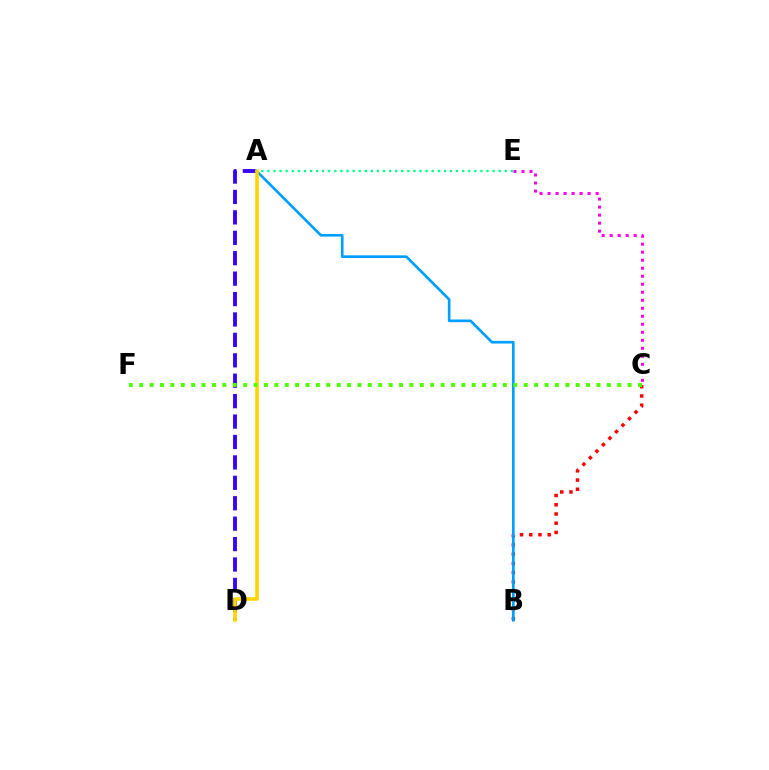{('B', 'C'): [{'color': '#ff0000', 'line_style': 'dotted', 'thickness': 2.51}], ('A', 'D'): [{'color': '#3700ff', 'line_style': 'dashed', 'thickness': 2.77}, {'color': '#ffd500', 'line_style': 'solid', 'thickness': 2.58}], ('A', 'B'): [{'color': '#009eff', 'line_style': 'solid', 'thickness': 1.92}], ('A', 'E'): [{'color': '#00ff86', 'line_style': 'dotted', 'thickness': 1.65}], ('C', 'F'): [{'color': '#4fff00', 'line_style': 'dotted', 'thickness': 2.82}], ('C', 'E'): [{'color': '#ff00ed', 'line_style': 'dotted', 'thickness': 2.18}]}